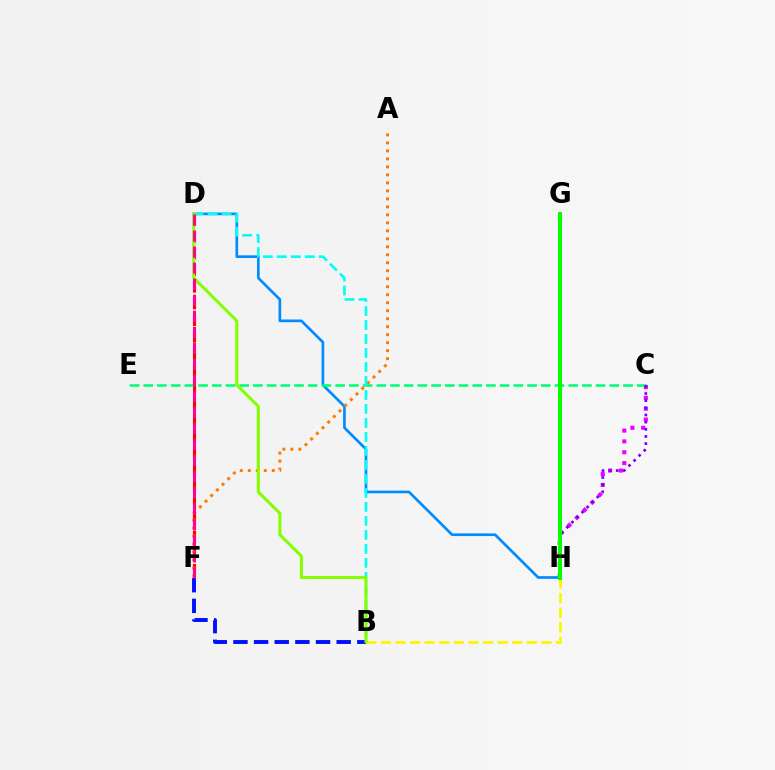{('C', 'H'): [{'color': '#ee00ff', 'line_style': 'dotted', 'thickness': 2.95}, {'color': '#7200ff', 'line_style': 'dotted', 'thickness': 1.94}], ('D', 'F'): [{'color': '#ff0000', 'line_style': 'dashed', 'thickness': 2.26}, {'color': '#ff0094', 'line_style': 'dashed', 'thickness': 2.18}], ('D', 'H'): [{'color': '#008cff', 'line_style': 'solid', 'thickness': 1.93}], ('A', 'F'): [{'color': '#ff7c00', 'line_style': 'dotted', 'thickness': 2.17}], ('B', 'F'): [{'color': '#0010ff', 'line_style': 'dashed', 'thickness': 2.81}], ('C', 'E'): [{'color': '#00ff74', 'line_style': 'dashed', 'thickness': 1.86}], ('B', 'H'): [{'color': '#fcf500', 'line_style': 'dashed', 'thickness': 1.98}], ('B', 'D'): [{'color': '#00fff6', 'line_style': 'dashed', 'thickness': 1.9}, {'color': '#84ff00', 'line_style': 'solid', 'thickness': 2.2}], ('G', 'H'): [{'color': '#08ff00', 'line_style': 'solid', 'thickness': 2.89}]}